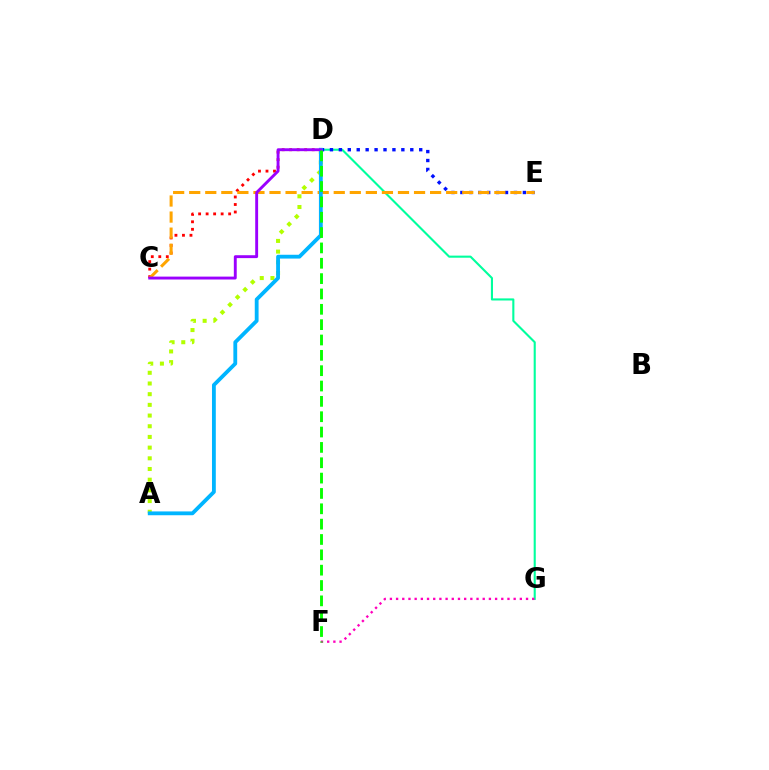{('A', 'D'): [{'color': '#b3ff00', 'line_style': 'dotted', 'thickness': 2.9}, {'color': '#00b5ff', 'line_style': 'solid', 'thickness': 2.75}], ('D', 'G'): [{'color': '#00ff9d', 'line_style': 'solid', 'thickness': 1.52}], ('F', 'G'): [{'color': '#ff00bd', 'line_style': 'dotted', 'thickness': 1.68}], ('D', 'E'): [{'color': '#0010ff', 'line_style': 'dotted', 'thickness': 2.43}], ('C', 'D'): [{'color': '#ff0000', 'line_style': 'dotted', 'thickness': 2.04}, {'color': '#9b00ff', 'line_style': 'solid', 'thickness': 2.08}], ('C', 'E'): [{'color': '#ffa500', 'line_style': 'dashed', 'thickness': 2.18}], ('D', 'F'): [{'color': '#08ff00', 'line_style': 'dashed', 'thickness': 2.08}]}